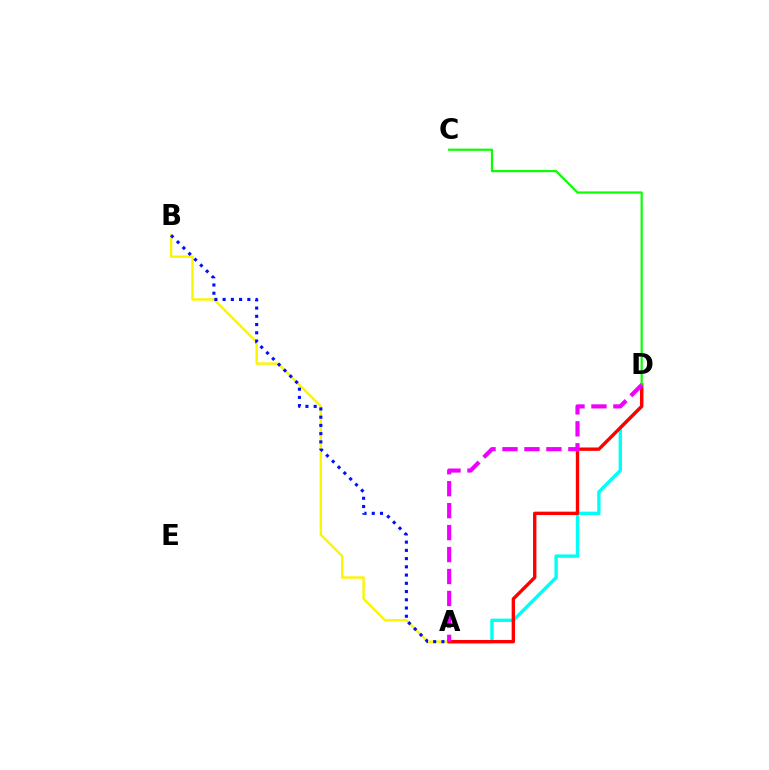{('A', 'B'): [{'color': '#fcf500', 'line_style': 'solid', 'thickness': 1.74}, {'color': '#0010ff', 'line_style': 'dotted', 'thickness': 2.24}], ('A', 'D'): [{'color': '#00fff6', 'line_style': 'solid', 'thickness': 2.42}, {'color': '#ff0000', 'line_style': 'solid', 'thickness': 2.42}, {'color': '#ee00ff', 'line_style': 'dashed', 'thickness': 2.98}], ('C', 'D'): [{'color': '#08ff00', 'line_style': 'solid', 'thickness': 1.57}]}